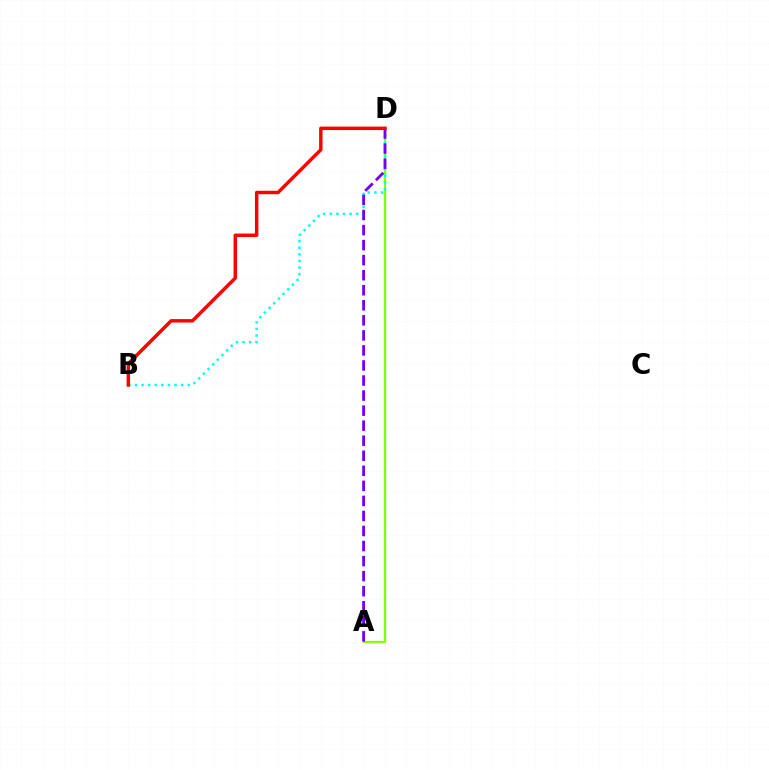{('A', 'D'): [{'color': '#84ff00', 'line_style': 'solid', 'thickness': 1.65}, {'color': '#7200ff', 'line_style': 'dashed', 'thickness': 2.04}], ('B', 'D'): [{'color': '#00fff6', 'line_style': 'dotted', 'thickness': 1.79}, {'color': '#ff0000', 'line_style': 'solid', 'thickness': 2.49}]}